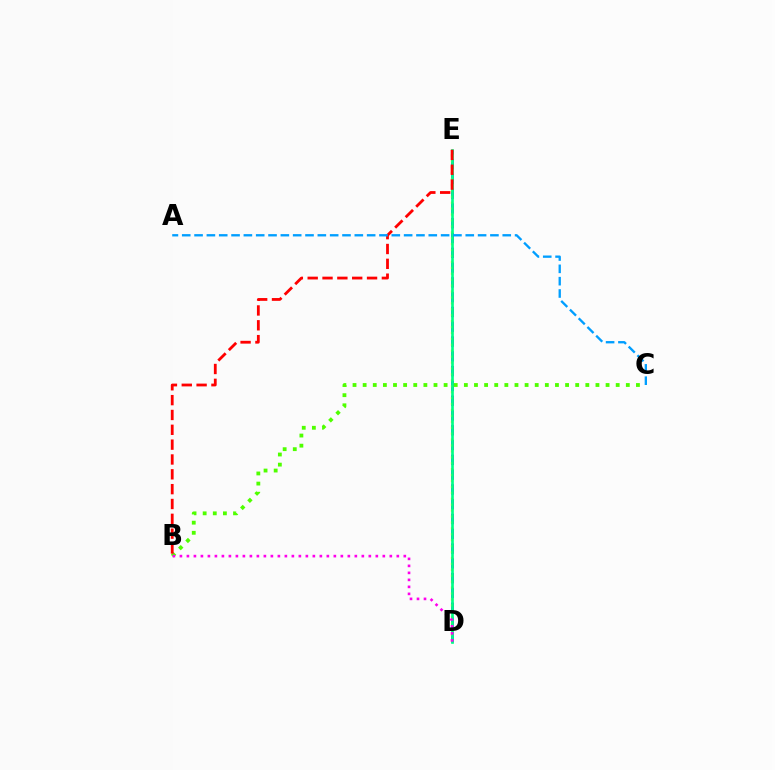{('D', 'E'): [{'color': '#3700ff', 'line_style': 'dashed', 'thickness': 2.01}, {'color': '#ffd500', 'line_style': 'dotted', 'thickness': 1.61}, {'color': '#00ff86', 'line_style': 'solid', 'thickness': 1.94}], ('B', 'C'): [{'color': '#4fff00', 'line_style': 'dotted', 'thickness': 2.75}], ('B', 'E'): [{'color': '#ff0000', 'line_style': 'dashed', 'thickness': 2.02}], ('A', 'C'): [{'color': '#009eff', 'line_style': 'dashed', 'thickness': 1.67}], ('B', 'D'): [{'color': '#ff00ed', 'line_style': 'dotted', 'thickness': 1.9}]}